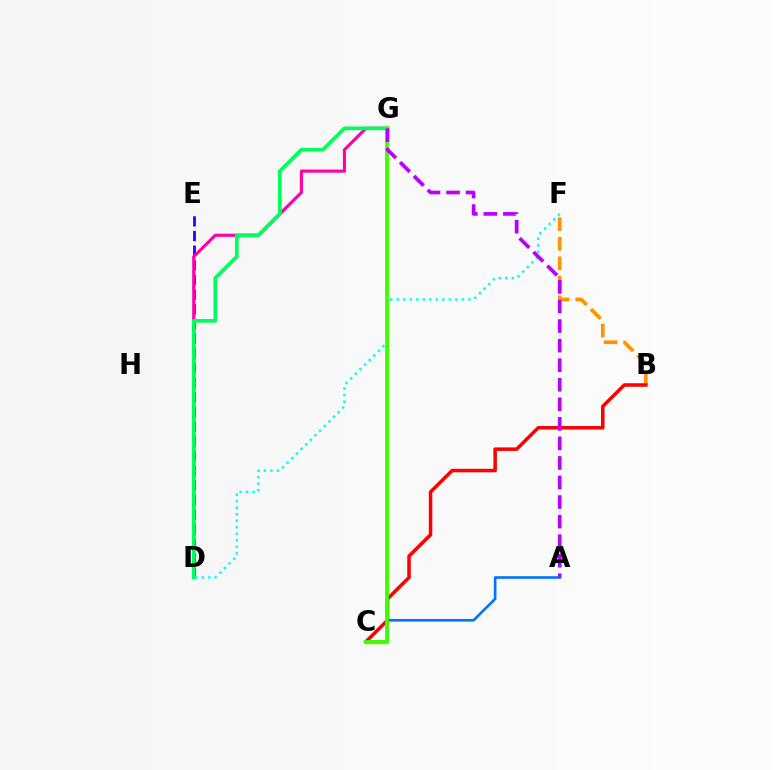{('C', 'G'): [{'color': '#d1ff00', 'line_style': 'solid', 'thickness': 2.51}, {'color': '#3dff00', 'line_style': 'solid', 'thickness': 2.72}], ('D', 'E'): [{'color': '#2500ff', 'line_style': 'dashed', 'thickness': 1.99}], ('D', 'G'): [{'color': '#ff00ac', 'line_style': 'solid', 'thickness': 2.26}, {'color': '#00ff5c', 'line_style': 'solid', 'thickness': 2.65}], ('B', 'F'): [{'color': '#ff9400', 'line_style': 'dashed', 'thickness': 2.65}], ('D', 'F'): [{'color': '#00fff6', 'line_style': 'dotted', 'thickness': 1.77}], ('B', 'C'): [{'color': '#ff0000', 'line_style': 'solid', 'thickness': 2.54}], ('A', 'C'): [{'color': '#0074ff', 'line_style': 'solid', 'thickness': 1.9}], ('A', 'G'): [{'color': '#b900ff', 'line_style': 'dashed', 'thickness': 2.66}]}